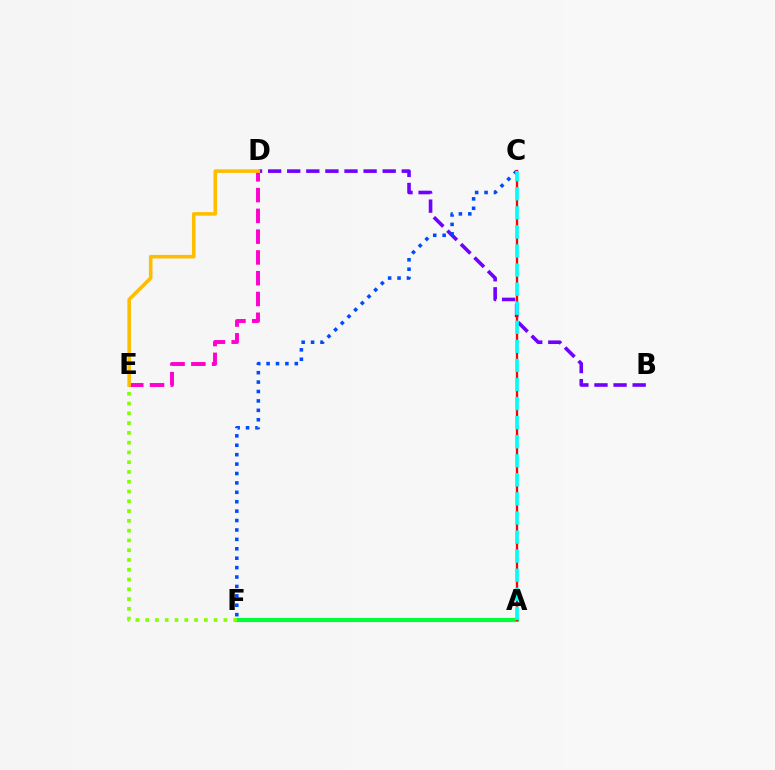{('A', 'F'): [{'color': '#00ff39', 'line_style': 'solid', 'thickness': 2.97}], ('E', 'F'): [{'color': '#84ff00', 'line_style': 'dotted', 'thickness': 2.66}], ('B', 'D'): [{'color': '#7200ff', 'line_style': 'dashed', 'thickness': 2.59}], ('A', 'C'): [{'color': '#ff0000', 'line_style': 'solid', 'thickness': 1.66}, {'color': '#00fff6', 'line_style': 'dashed', 'thickness': 2.59}], ('D', 'E'): [{'color': '#ff00cf', 'line_style': 'dashed', 'thickness': 2.82}, {'color': '#ffbd00', 'line_style': 'solid', 'thickness': 2.58}], ('C', 'F'): [{'color': '#004bff', 'line_style': 'dotted', 'thickness': 2.56}]}